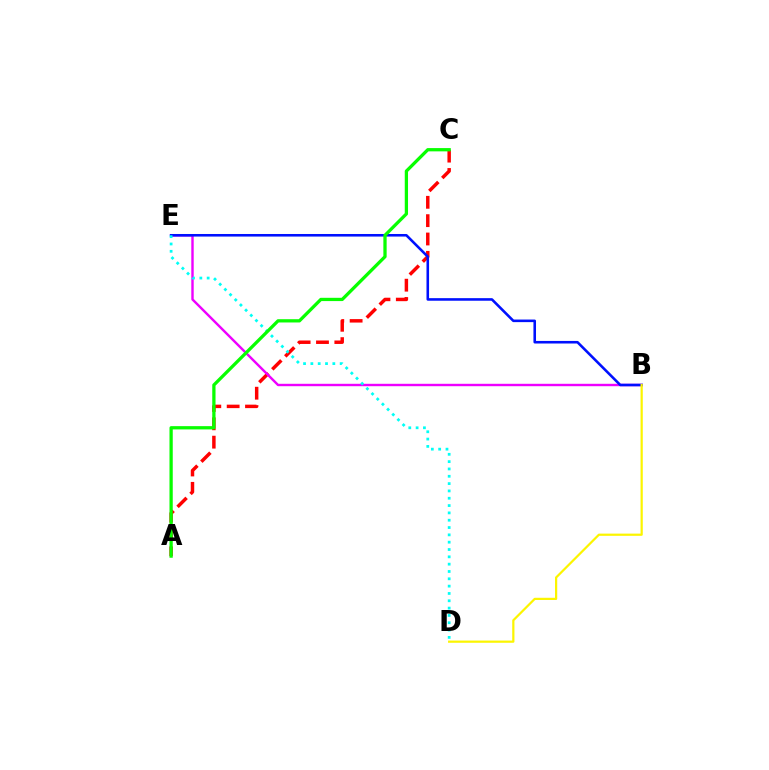{('A', 'C'): [{'color': '#ff0000', 'line_style': 'dashed', 'thickness': 2.49}, {'color': '#08ff00', 'line_style': 'solid', 'thickness': 2.36}], ('B', 'E'): [{'color': '#ee00ff', 'line_style': 'solid', 'thickness': 1.73}, {'color': '#0010ff', 'line_style': 'solid', 'thickness': 1.86}], ('B', 'D'): [{'color': '#fcf500', 'line_style': 'solid', 'thickness': 1.6}], ('D', 'E'): [{'color': '#00fff6', 'line_style': 'dotted', 'thickness': 1.99}]}